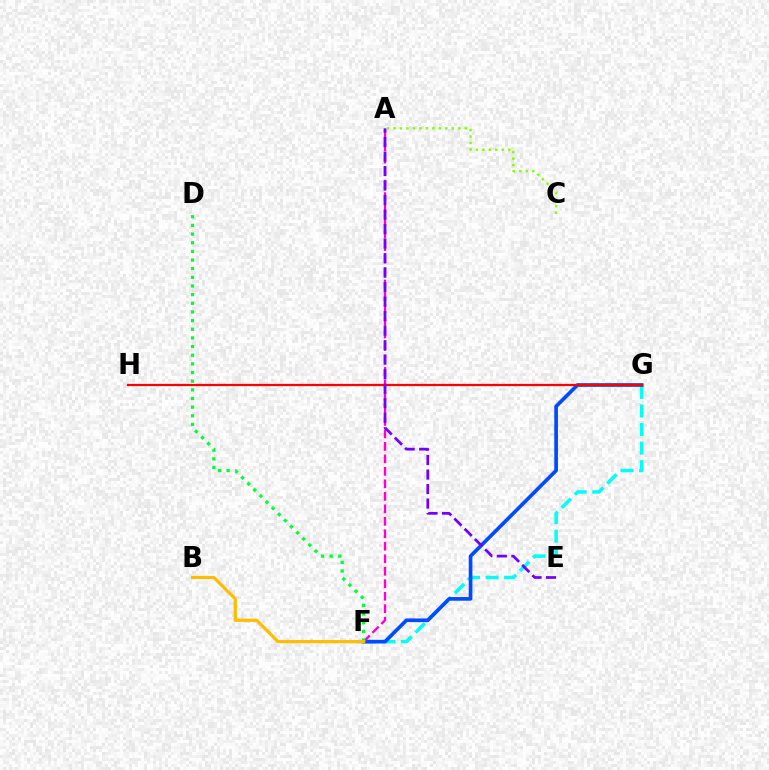{('F', 'G'): [{'color': '#00fff6', 'line_style': 'dashed', 'thickness': 2.52}, {'color': '#004bff', 'line_style': 'solid', 'thickness': 2.65}], ('A', 'F'): [{'color': '#ff00cf', 'line_style': 'dashed', 'thickness': 1.7}], ('G', 'H'): [{'color': '#ff0000', 'line_style': 'solid', 'thickness': 1.59}], ('A', 'C'): [{'color': '#84ff00', 'line_style': 'dotted', 'thickness': 1.76}], ('D', 'F'): [{'color': '#00ff39', 'line_style': 'dotted', 'thickness': 2.35}], ('B', 'F'): [{'color': '#ffbd00', 'line_style': 'solid', 'thickness': 2.31}], ('A', 'E'): [{'color': '#7200ff', 'line_style': 'dashed', 'thickness': 1.97}]}